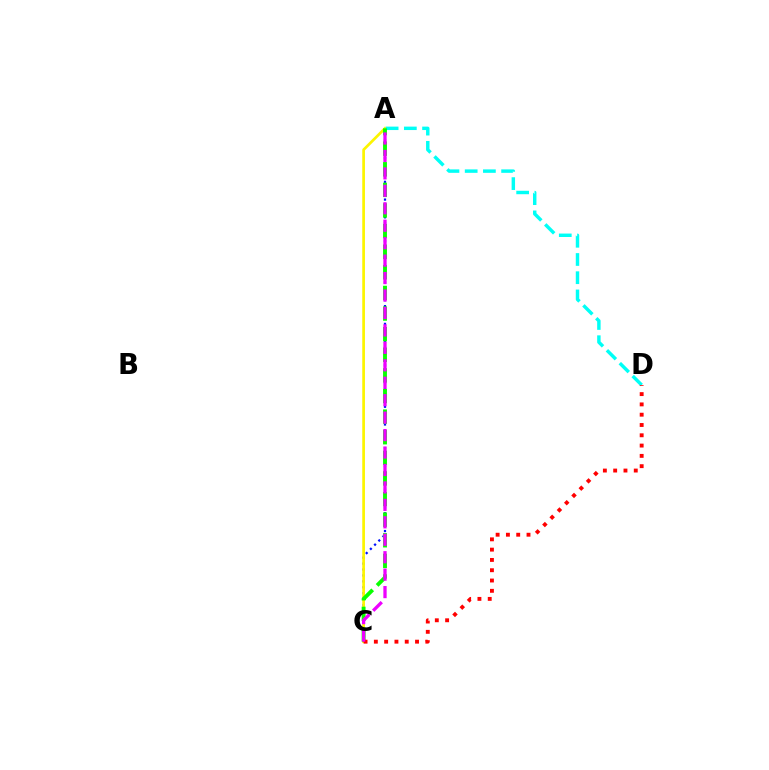{('A', 'C'): [{'color': '#0010ff', 'line_style': 'dotted', 'thickness': 1.61}, {'color': '#fcf500', 'line_style': 'solid', 'thickness': 1.95}, {'color': '#08ff00', 'line_style': 'dashed', 'thickness': 2.8}, {'color': '#ee00ff', 'line_style': 'dashed', 'thickness': 2.37}], ('A', 'D'): [{'color': '#00fff6', 'line_style': 'dashed', 'thickness': 2.47}], ('C', 'D'): [{'color': '#ff0000', 'line_style': 'dotted', 'thickness': 2.8}]}